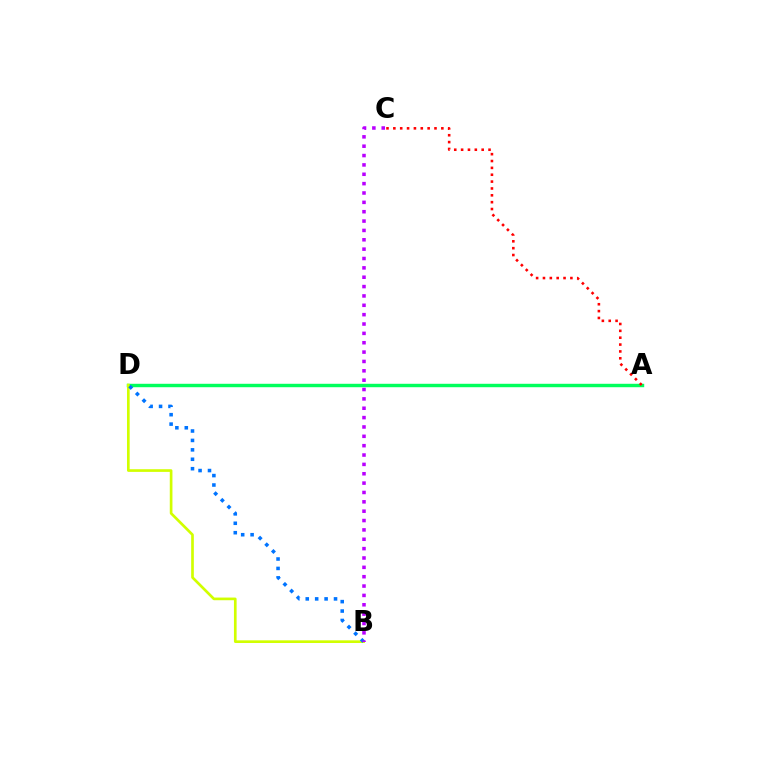{('A', 'D'): [{'color': '#00ff5c', 'line_style': 'solid', 'thickness': 2.47}], ('A', 'C'): [{'color': '#ff0000', 'line_style': 'dotted', 'thickness': 1.86}], ('B', 'D'): [{'color': '#d1ff00', 'line_style': 'solid', 'thickness': 1.92}, {'color': '#0074ff', 'line_style': 'dotted', 'thickness': 2.56}], ('B', 'C'): [{'color': '#b900ff', 'line_style': 'dotted', 'thickness': 2.54}]}